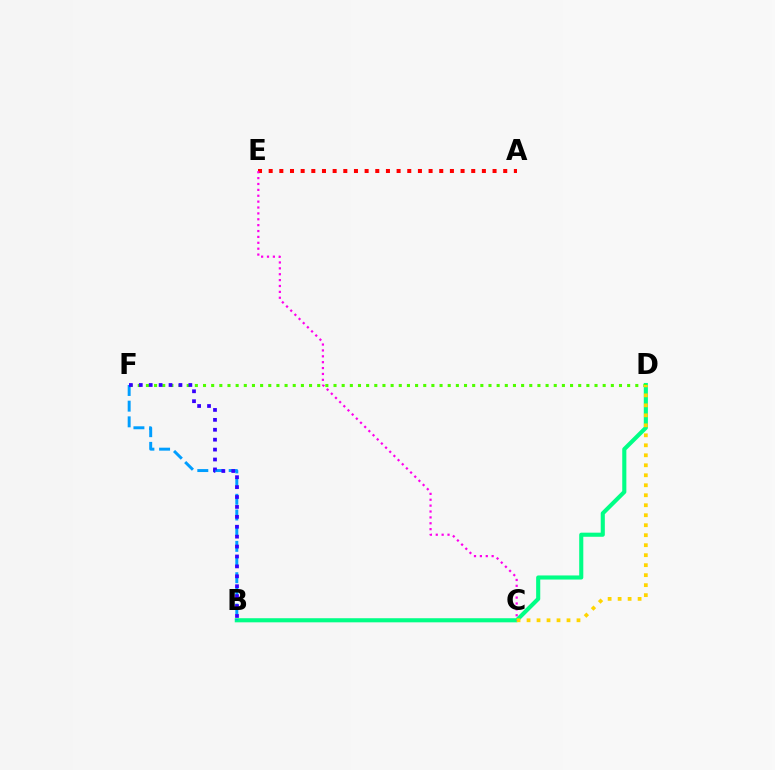{('A', 'E'): [{'color': '#ff0000', 'line_style': 'dotted', 'thickness': 2.9}], ('B', 'D'): [{'color': '#00ff86', 'line_style': 'solid', 'thickness': 2.95}], ('D', 'F'): [{'color': '#4fff00', 'line_style': 'dotted', 'thickness': 2.22}], ('C', 'D'): [{'color': '#ffd500', 'line_style': 'dotted', 'thickness': 2.71}], ('B', 'F'): [{'color': '#009eff', 'line_style': 'dashed', 'thickness': 2.13}, {'color': '#3700ff', 'line_style': 'dotted', 'thickness': 2.69}], ('C', 'E'): [{'color': '#ff00ed', 'line_style': 'dotted', 'thickness': 1.6}]}